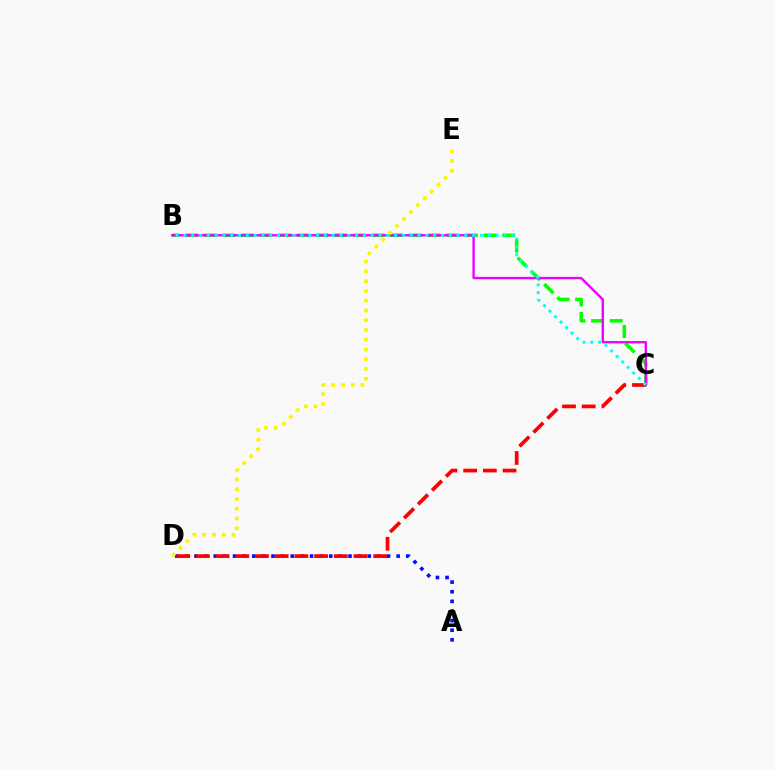{('B', 'C'): [{'color': '#08ff00', 'line_style': 'dashed', 'thickness': 2.54}, {'color': '#ee00ff', 'line_style': 'solid', 'thickness': 1.7}, {'color': '#00fff6', 'line_style': 'dotted', 'thickness': 2.12}], ('A', 'D'): [{'color': '#0010ff', 'line_style': 'dotted', 'thickness': 2.61}], ('D', 'E'): [{'color': '#fcf500', 'line_style': 'dotted', 'thickness': 2.65}], ('C', 'D'): [{'color': '#ff0000', 'line_style': 'dashed', 'thickness': 2.68}]}